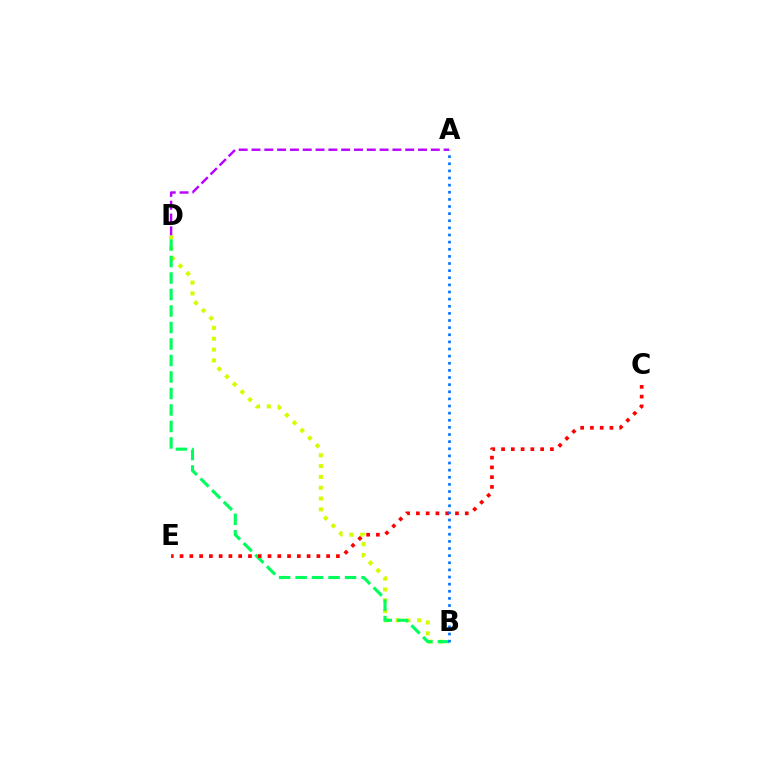{('B', 'D'): [{'color': '#d1ff00', 'line_style': 'dotted', 'thickness': 2.94}, {'color': '#00ff5c', 'line_style': 'dashed', 'thickness': 2.24}], ('C', 'E'): [{'color': '#ff0000', 'line_style': 'dotted', 'thickness': 2.65}], ('A', 'D'): [{'color': '#b900ff', 'line_style': 'dashed', 'thickness': 1.74}], ('A', 'B'): [{'color': '#0074ff', 'line_style': 'dotted', 'thickness': 1.94}]}